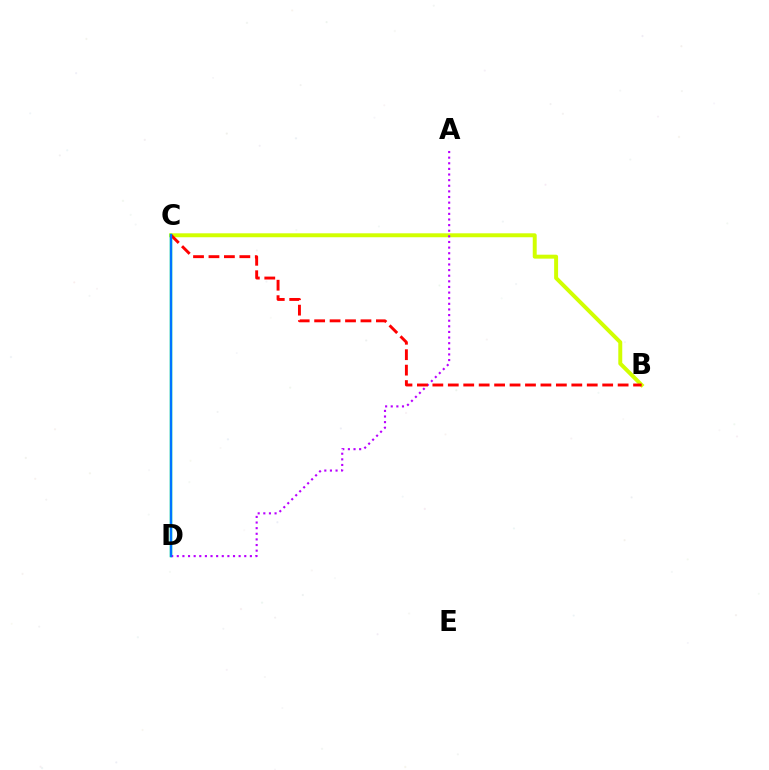{('B', 'C'): [{'color': '#d1ff00', 'line_style': 'solid', 'thickness': 2.84}, {'color': '#ff0000', 'line_style': 'dashed', 'thickness': 2.1}], ('C', 'D'): [{'color': '#00ff5c', 'line_style': 'solid', 'thickness': 1.77}, {'color': '#0074ff', 'line_style': 'solid', 'thickness': 1.67}], ('A', 'D'): [{'color': '#b900ff', 'line_style': 'dotted', 'thickness': 1.53}]}